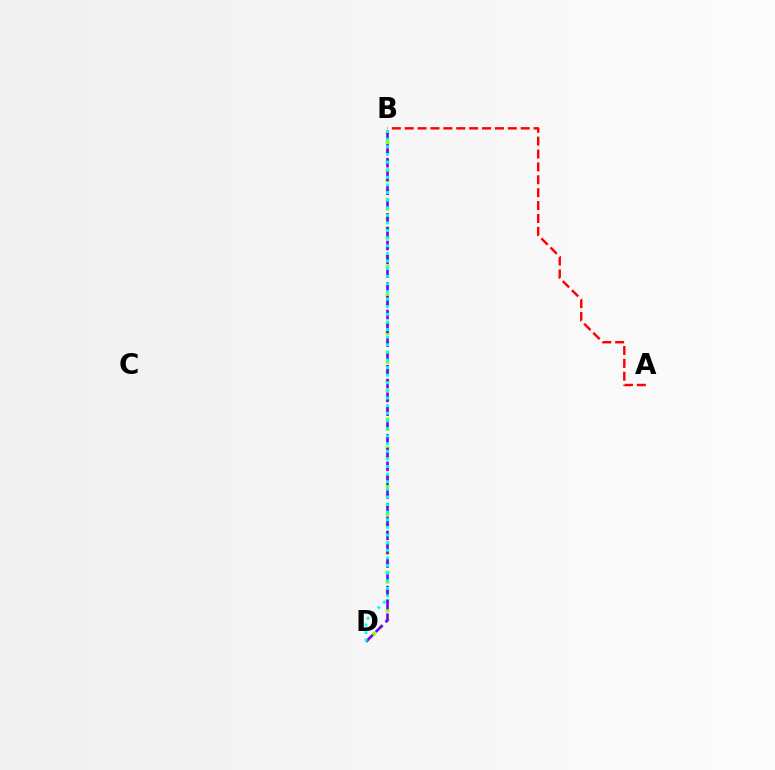{('B', 'D'): [{'color': '#84ff00', 'line_style': 'dotted', 'thickness': 2.6}, {'color': '#7200ff', 'line_style': 'dashed', 'thickness': 1.88}, {'color': '#00fff6', 'line_style': 'dotted', 'thickness': 2.07}], ('A', 'B'): [{'color': '#ff0000', 'line_style': 'dashed', 'thickness': 1.75}]}